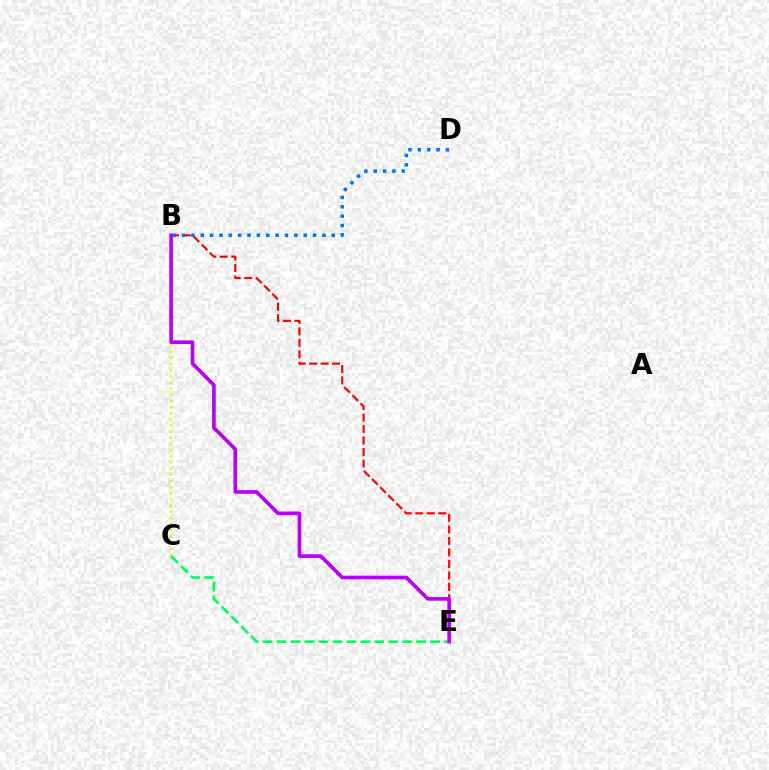{('C', 'E'): [{'color': '#00ff5c', 'line_style': 'dashed', 'thickness': 1.9}], ('B', 'E'): [{'color': '#ff0000', 'line_style': 'dashed', 'thickness': 1.56}, {'color': '#b900ff', 'line_style': 'solid', 'thickness': 2.63}], ('B', 'D'): [{'color': '#0074ff', 'line_style': 'dotted', 'thickness': 2.54}], ('B', 'C'): [{'color': '#d1ff00', 'line_style': 'dotted', 'thickness': 1.67}]}